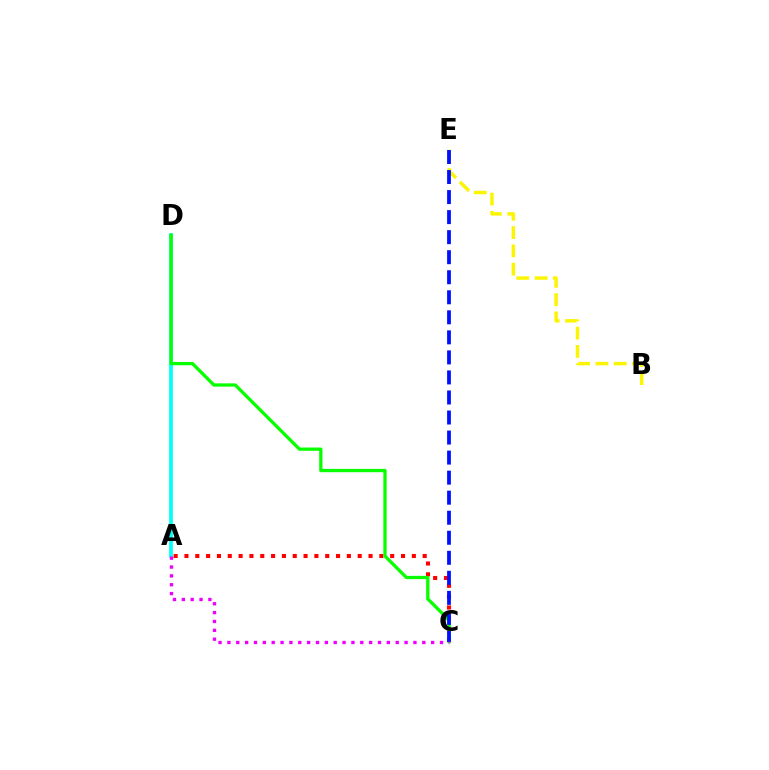{('A', 'C'): [{'color': '#ff0000', 'line_style': 'dotted', 'thickness': 2.94}, {'color': '#ee00ff', 'line_style': 'dotted', 'thickness': 2.41}], ('A', 'D'): [{'color': '#00fff6', 'line_style': 'solid', 'thickness': 2.69}], ('B', 'E'): [{'color': '#fcf500', 'line_style': 'dashed', 'thickness': 2.49}], ('C', 'D'): [{'color': '#08ff00', 'line_style': 'solid', 'thickness': 2.36}], ('C', 'E'): [{'color': '#0010ff', 'line_style': 'dashed', 'thickness': 2.72}]}